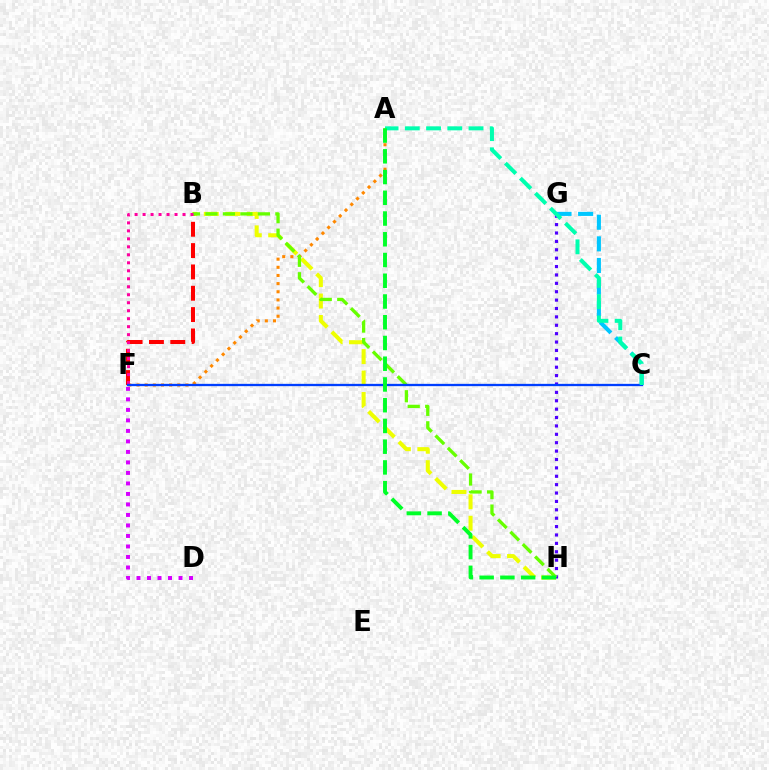{('A', 'F'): [{'color': '#ff8800', 'line_style': 'dotted', 'thickness': 2.22}], ('B', 'H'): [{'color': '#eeff00', 'line_style': 'dashed', 'thickness': 2.91}, {'color': '#66ff00', 'line_style': 'dashed', 'thickness': 2.37}], ('B', 'F'): [{'color': '#ff0000', 'line_style': 'dashed', 'thickness': 2.9}, {'color': '#ff00a0', 'line_style': 'dotted', 'thickness': 2.17}], ('G', 'H'): [{'color': '#4f00ff', 'line_style': 'dotted', 'thickness': 2.28}], ('D', 'F'): [{'color': '#d600ff', 'line_style': 'dotted', 'thickness': 2.85}], ('C', 'G'): [{'color': '#00c7ff', 'line_style': 'dashed', 'thickness': 2.94}], ('C', 'F'): [{'color': '#003fff', 'line_style': 'solid', 'thickness': 1.66}], ('A', 'C'): [{'color': '#00ffaf', 'line_style': 'dashed', 'thickness': 2.88}], ('A', 'H'): [{'color': '#00ff27', 'line_style': 'dashed', 'thickness': 2.82}]}